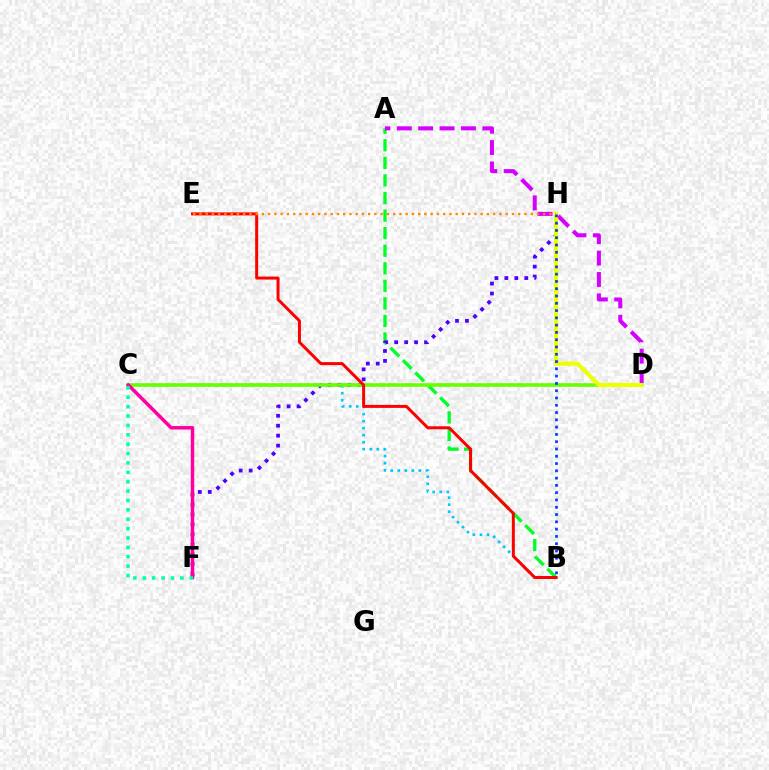{('A', 'B'): [{'color': '#00ff27', 'line_style': 'dashed', 'thickness': 2.39}], ('B', 'C'): [{'color': '#00c7ff', 'line_style': 'dotted', 'thickness': 1.91}], ('F', 'H'): [{'color': '#4f00ff', 'line_style': 'dotted', 'thickness': 2.7}], ('A', 'D'): [{'color': '#d600ff', 'line_style': 'dashed', 'thickness': 2.9}], ('C', 'D'): [{'color': '#66ff00', 'line_style': 'solid', 'thickness': 2.59}], ('D', 'H'): [{'color': '#eeff00', 'line_style': 'solid', 'thickness': 2.95}], ('B', 'H'): [{'color': '#003fff', 'line_style': 'dotted', 'thickness': 1.98}], ('C', 'F'): [{'color': '#ff00a0', 'line_style': 'solid', 'thickness': 2.51}, {'color': '#00ffaf', 'line_style': 'dotted', 'thickness': 2.55}], ('B', 'E'): [{'color': '#ff0000', 'line_style': 'solid', 'thickness': 2.16}], ('E', 'H'): [{'color': '#ff8800', 'line_style': 'dotted', 'thickness': 1.7}]}